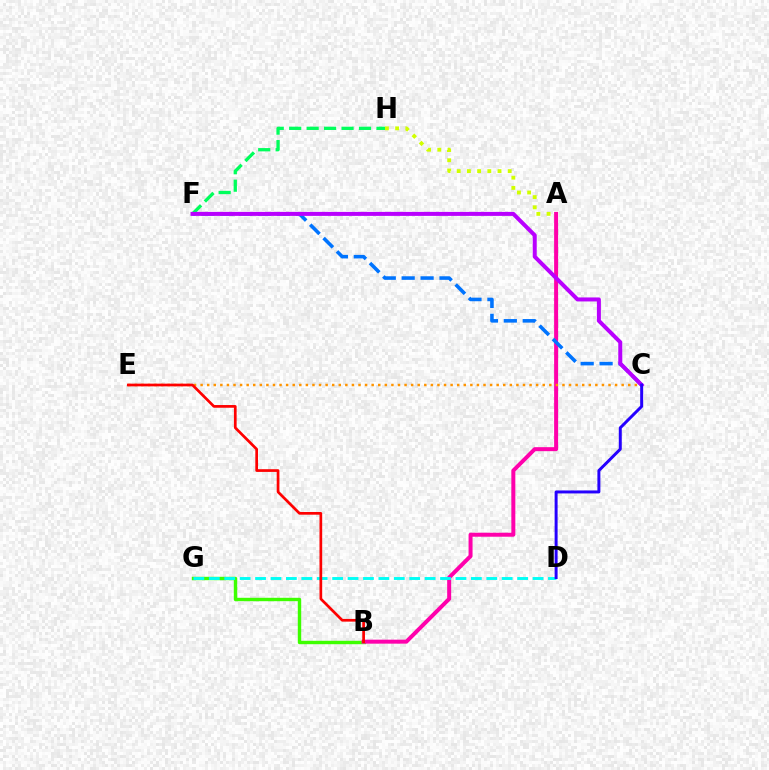{('F', 'H'): [{'color': '#00ff5c', 'line_style': 'dashed', 'thickness': 2.37}], ('A', 'H'): [{'color': '#d1ff00', 'line_style': 'dotted', 'thickness': 2.77}], ('B', 'G'): [{'color': '#3dff00', 'line_style': 'solid', 'thickness': 2.45}], ('A', 'B'): [{'color': '#ff00ac', 'line_style': 'solid', 'thickness': 2.87}], ('C', 'E'): [{'color': '#ff9400', 'line_style': 'dotted', 'thickness': 1.79}], ('D', 'G'): [{'color': '#00fff6', 'line_style': 'dashed', 'thickness': 2.09}], ('C', 'F'): [{'color': '#0074ff', 'line_style': 'dashed', 'thickness': 2.57}, {'color': '#b900ff', 'line_style': 'solid', 'thickness': 2.88}], ('C', 'D'): [{'color': '#2500ff', 'line_style': 'solid', 'thickness': 2.14}], ('B', 'E'): [{'color': '#ff0000', 'line_style': 'solid', 'thickness': 1.95}]}